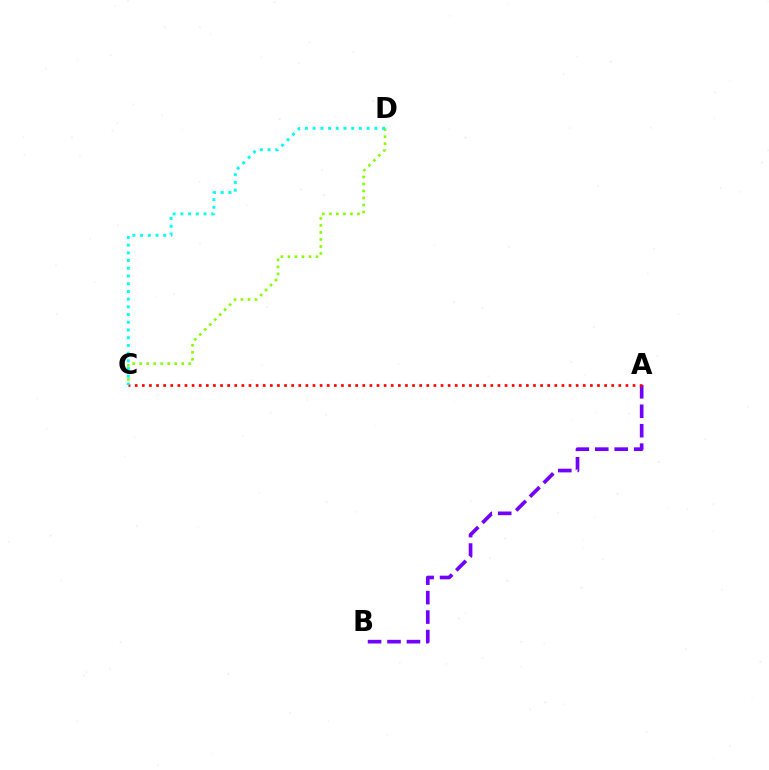{('A', 'B'): [{'color': '#7200ff', 'line_style': 'dashed', 'thickness': 2.64}], ('A', 'C'): [{'color': '#ff0000', 'line_style': 'dotted', 'thickness': 1.93}], ('C', 'D'): [{'color': '#84ff00', 'line_style': 'dotted', 'thickness': 1.91}, {'color': '#00fff6', 'line_style': 'dotted', 'thickness': 2.09}]}